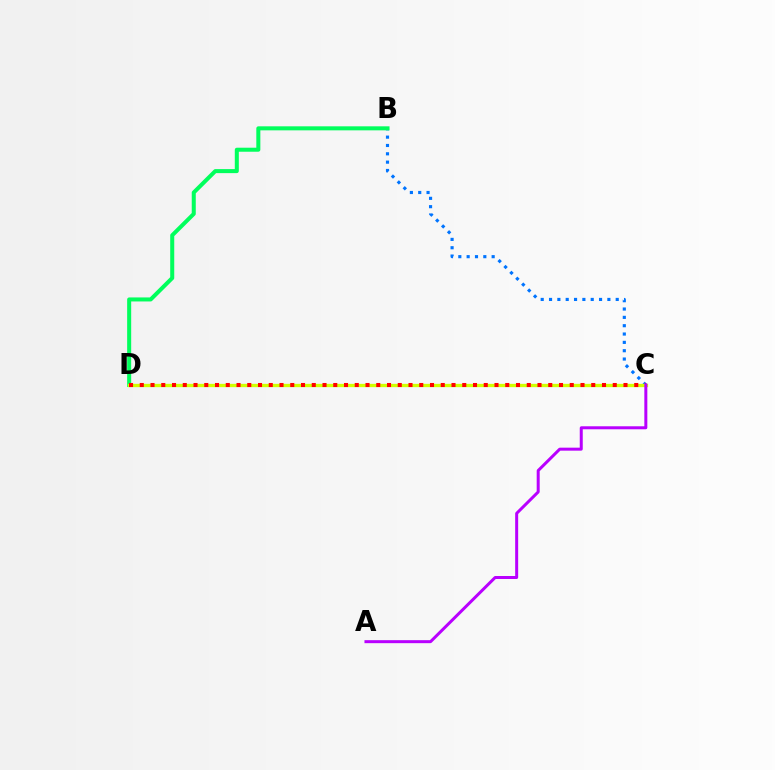{('B', 'C'): [{'color': '#0074ff', 'line_style': 'dotted', 'thickness': 2.26}], ('B', 'D'): [{'color': '#00ff5c', 'line_style': 'solid', 'thickness': 2.9}], ('C', 'D'): [{'color': '#d1ff00', 'line_style': 'solid', 'thickness': 2.38}, {'color': '#ff0000', 'line_style': 'dotted', 'thickness': 2.92}], ('A', 'C'): [{'color': '#b900ff', 'line_style': 'solid', 'thickness': 2.16}]}